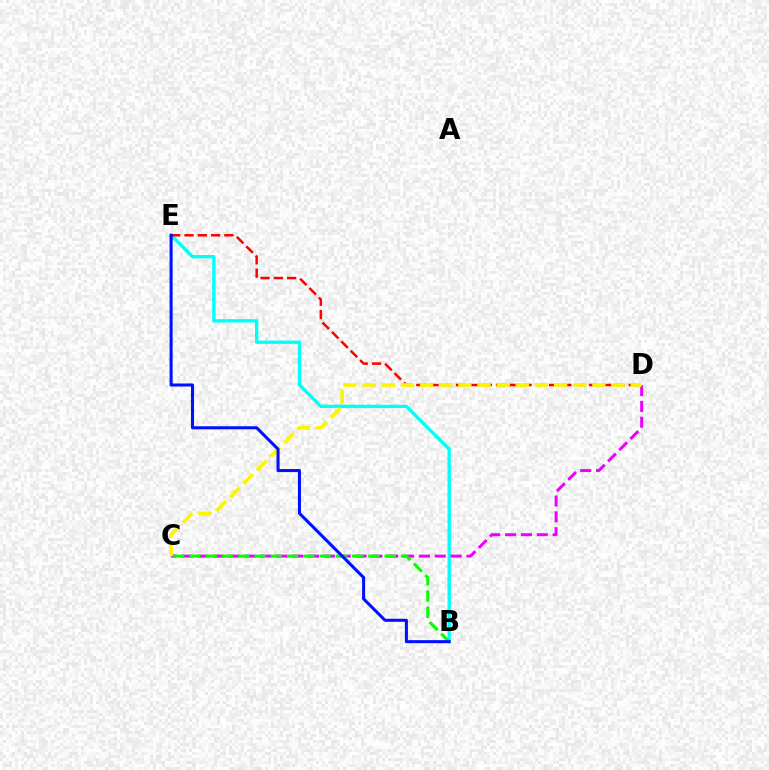{('B', 'E'): [{'color': '#00fff6', 'line_style': 'solid', 'thickness': 2.38}, {'color': '#0010ff', 'line_style': 'solid', 'thickness': 2.19}], ('D', 'E'): [{'color': '#ff0000', 'line_style': 'dashed', 'thickness': 1.8}], ('C', 'D'): [{'color': '#ee00ff', 'line_style': 'dashed', 'thickness': 2.15}, {'color': '#fcf500', 'line_style': 'dashed', 'thickness': 2.6}], ('B', 'C'): [{'color': '#08ff00', 'line_style': 'dashed', 'thickness': 2.21}]}